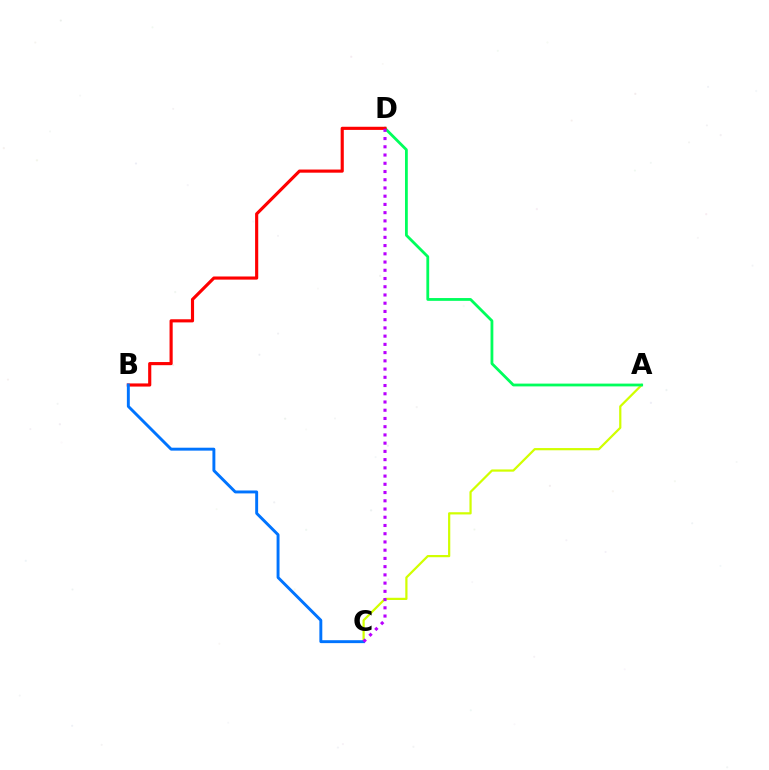{('A', 'C'): [{'color': '#d1ff00', 'line_style': 'solid', 'thickness': 1.6}], ('A', 'D'): [{'color': '#00ff5c', 'line_style': 'solid', 'thickness': 2.01}], ('B', 'D'): [{'color': '#ff0000', 'line_style': 'solid', 'thickness': 2.26}], ('B', 'C'): [{'color': '#0074ff', 'line_style': 'solid', 'thickness': 2.1}], ('C', 'D'): [{'color': '#b900ff', 'line_style': 'dotted', 'thickness': 2.24}]}